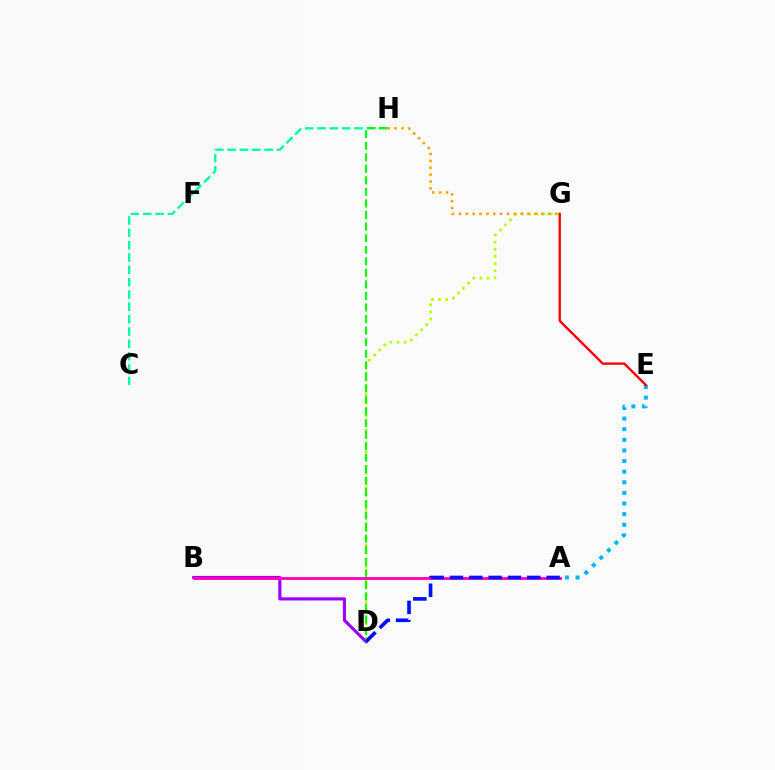{('D', 'G'): [{'color': '#b3ff00', 'line_style': 'dotted', 'thickness': 1.95}], ('B', 'D'): [{'color': '#9b00ff', 'line_style': 'solid', 'thickness': 2.27}], ('A', 'E'): [{'color': '#00b5ff', 'line_style': 'dotted', 'thickness': 2.89}], ('C', 'H'): [{'color': '#00ff9d', 'line_style': 'dashed', 'thickness': 1.68}], ('E', 'G'): [{'color': '#ff0000', 'line_style': 'solid', 'thickness': 1.7}], ('G', 'H'): [{'color': '#ffa500', 'line_style': 'dotted', 'thickness': 1.86}], ('D', 'H'): [{'color': '#08ff00', 'line_style': 'dashed', 'thickness': 1.57}], ('A', 'B'): [{'color': '#ff00bd', 'line_style': 'solid', 'thickness': 2.05}], ('A', 'D'): [{'color': '#0010ff', 'line_style': 'dashed', 'thickness': 2.63}]}